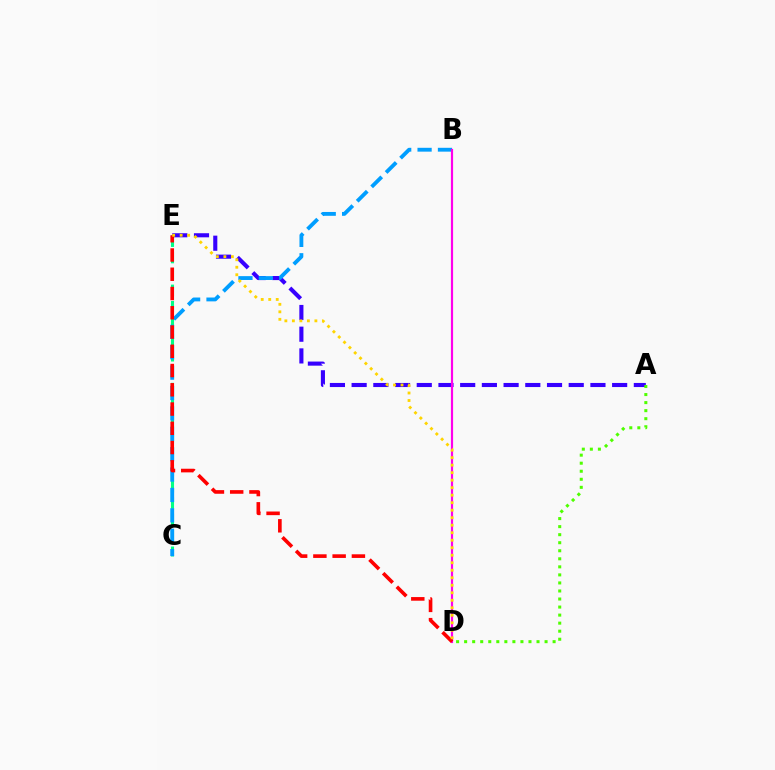{('C', 'E'): [{'color': '#00ff86', 'line_style': 'dashed', 'thickness': 2.22}], ('A', 'E'): [{'color': '#3700ff', 'line_style': 'dashed', 'thickness': 2.95}], ('B', 'C'): [{'color': '#009eff', 'line_style': 'dashed', 'thickness': 2.77}], ('B', 'D'): [{'color': '#ff00ed', 'line_style': 'solid', 'thickness': 1.58}], ('D', 'E'): [{'color': '#ff0000', 'line_style': 'dashed', 'thickness': 2.62}, {'color': '#ffd500', 'line_style': 'dotted', 'thickness': 2.04}], ('A', 'D'): [{'color': '#4fff00', 'line_style': 'dotted', 'thickness': 2.19}]}